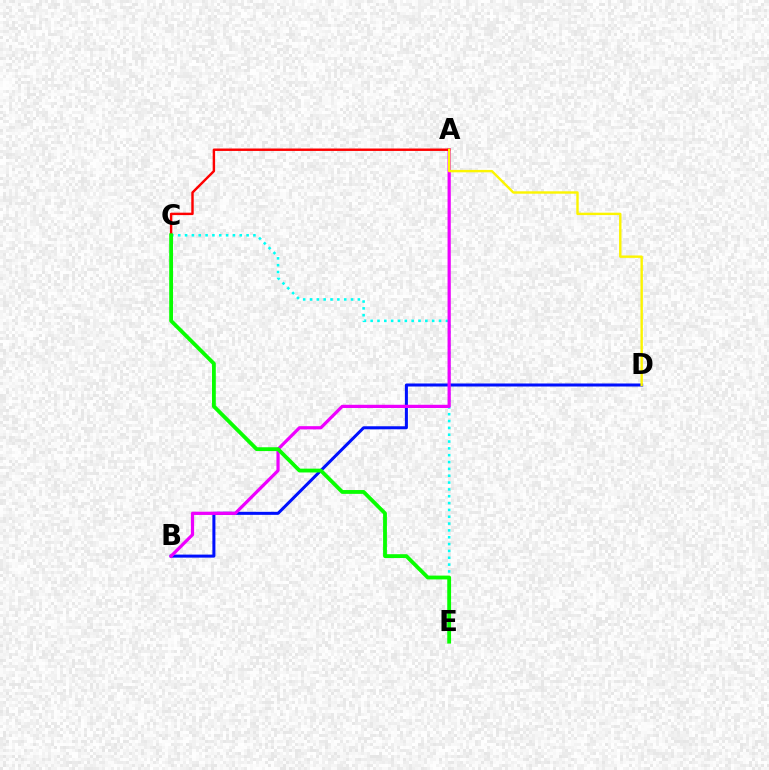{('B', 'D'): [{'color': '#0010ff', 'line_style': 'solid', 'thickness': 2.18}], ('C', 'E'): [{'color': '#00fff6', 'line_style': 'dotted', 'thickness': 1.86}, {'color': '#08ff00', 'line_style': 'solid', 'thickness': 2.75}], ('A', 'B'): [{'color': '#ee00ff', 'line_style': 'solid', 'thickness': 2.32}], ('A', 'C'): [{'color': '#ff0000', 'line_style': 'solid', 'thickness': 1.75}], ('A', 'D'): [{'color': '#fcf500', 'line_style': 'solid', 'thickness': 1.73}]}